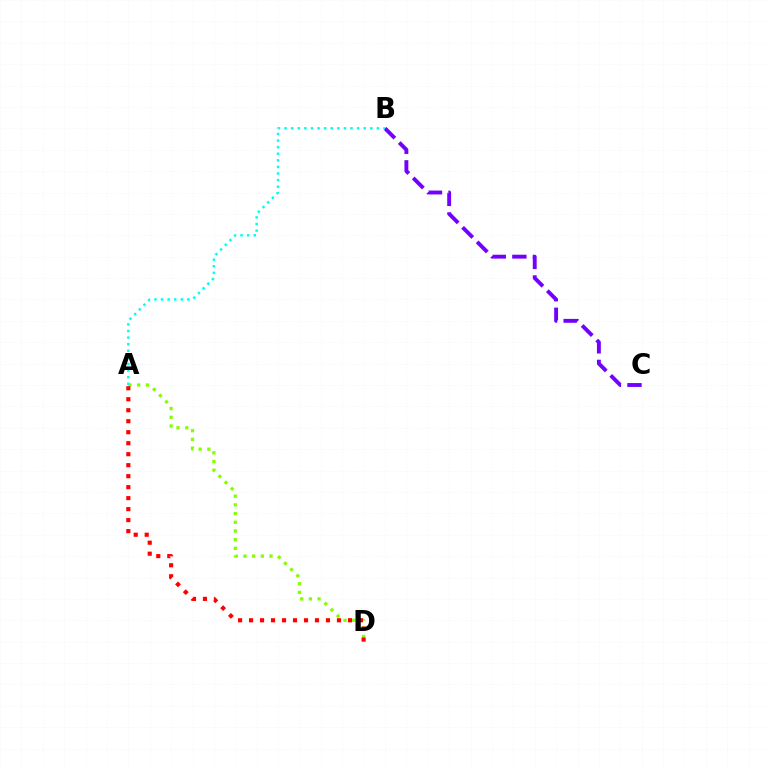{('A', 'D'): [{'color': '#84ff00', 'line_style': 'dotted', 'thickness': 2.36}, {'color': '#ff0000', 'line_style': 'dotted', 'thickness': 2.99}], ('B', 'C'): [{'color': '#7200ff', 'line_style': 'dashed', 'thickness': 2.8}], ('A', 'B'): [{'color': '#00fff6', 'line_style': 'dotted', 'thickness': 1.79}]}